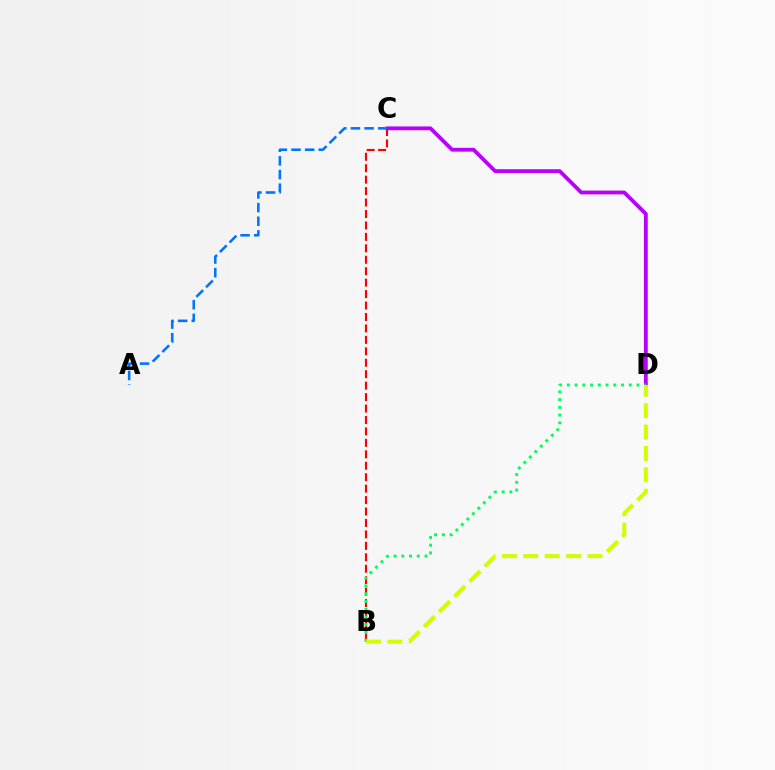{('C', 'D'): [{'color': '#b900ff', 'line_style': 'solid', 'thickness': 2.74}], ('B', 'C'): [{'color': '#ff0000', 'line_style': 'dashed', 'thickness': 1.55}], ('B', 'D'): [{'color': '#00ff5c', 'line_style': 'dotted', 'thickness': 2.1}, {'color': '#d1ff00', 'line_style': 'dashed', 'thickness': 2.91}], ('A', 'C'): [{'color': '#0074ff', 'line_style': 'dashed', 'thickness': 1.85}]}